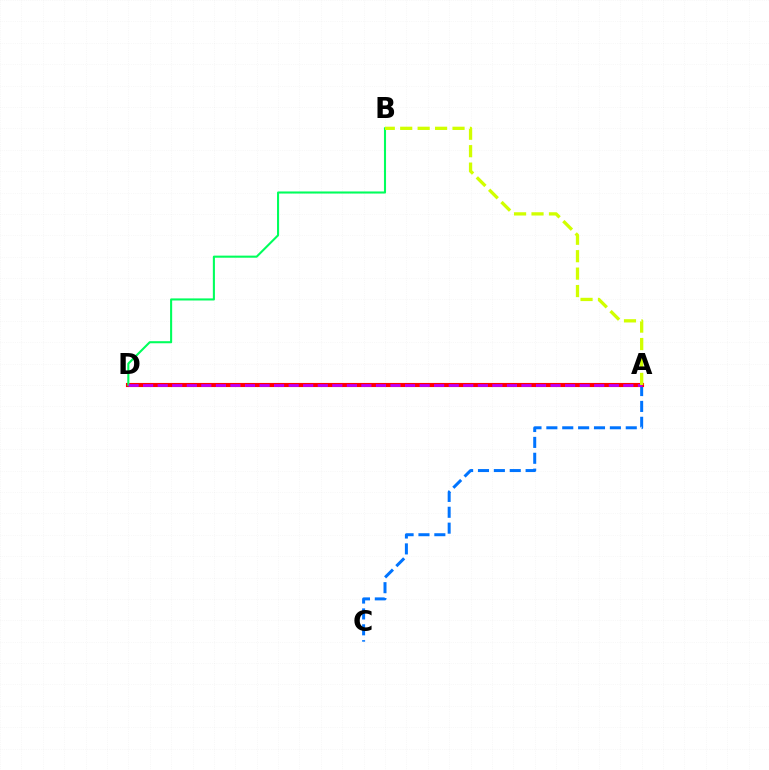{('A', 'C'): [{'color': '#0074ff', 'line_style': 'dashed', 'thickness': 2.16}], ('A', 'D'): [{'color': '#ff0000', 'line_style': 'solid', 'thickness': 2.96}, {'color': '#b900ff', 'line_style': 'dashed', 'thickness': 1.98}], ('B', 'D'): [{'color': '#00ff5c', 'line_style': 'solid', 'thickness': 1.5}], ('A', 'B'): [{'color': '#d1ff00', 'line_style': 'dashed', 'thickness': 2.37}]}